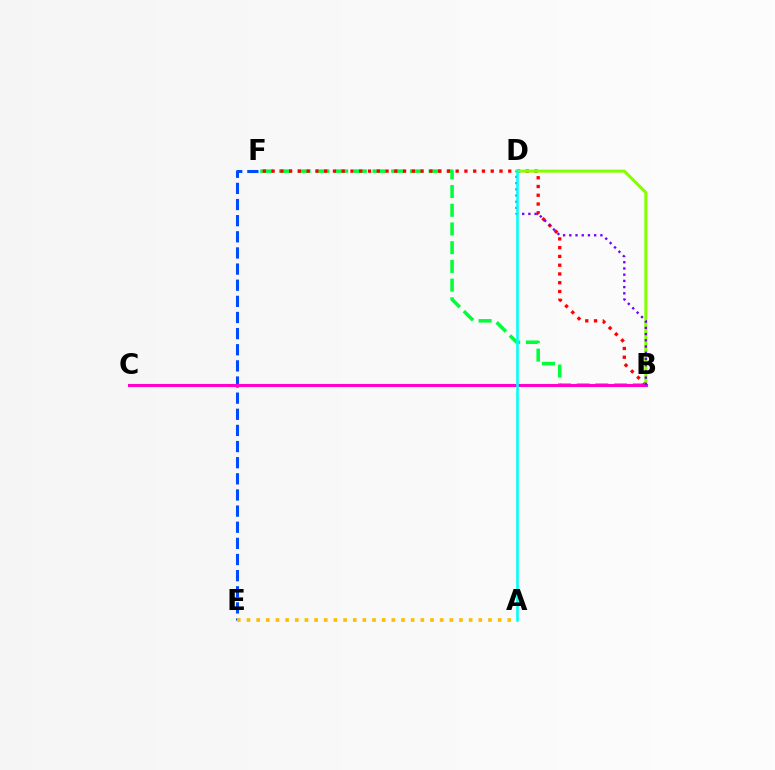{('E', 'F'): [{'color': '#004bff', 'line_style': 'dashed', 'thickness': 2.19}], ('A', 'E'): [{'color': '#ffbd00', 'line_style': 'dotted', 'thickness': 2.62}], ('B', 'F'): [{'color': '#00ff39', 'line_style': 'dashed', 'thickness': 2.54}, {'color': '#ff0000', 'line_style': 'dotted', 'thickness': 2.38}], ('B', 'D'): [{'color': '#84ff00', 'line_style': 'solid', 'thickness': 2.17}, {'color': '#7200ff', 'line_style': 'dotted', 'thickness': 1.69}], ('B', 'C'): [{'color': '#ff00cf', 'line_style': 'solid', 'thickness': 2.21}], ('A', 'D'): [{'color': '#00fff6', 'line_style': 'solid', 'thickness': 1.86}]}